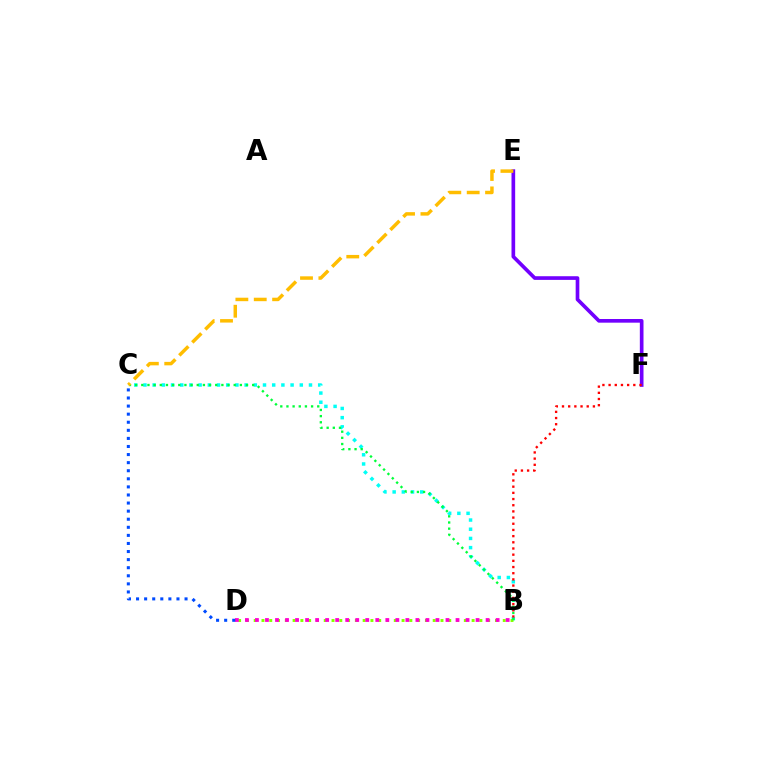{('B', 'C'): [{'color': '#00fff6', 'line_style': 'dotted', 'thickness': 2.5}, {'color': '#00ff39', 'line_style': 'dotted', 'thickness': 1.67}], ('B', 'D'): [{'color': '#84ff00', 'line_style': 'dotted', 'thickness': 2.11}, {'color': '#ff00cf', 'line_style': 'dotted', 'thickness': 2.72}], ('E', 'F'): [{'color': '#7200ff', 'line_style': 'solid', 'thickness': 2.64}], ('B', 'F'): [{'color': '#ff0000', 'line_style': 'dotted', 'thickness': 1.68}], ('C', 'D'): [{'color': '#004bff', 'line_style': 'dotted', 'thickness': 2.2}], ('C', 'E'): [{'color': '#ffbd00', 'line_style': 'dashed', 'thickness': 2.5}]}